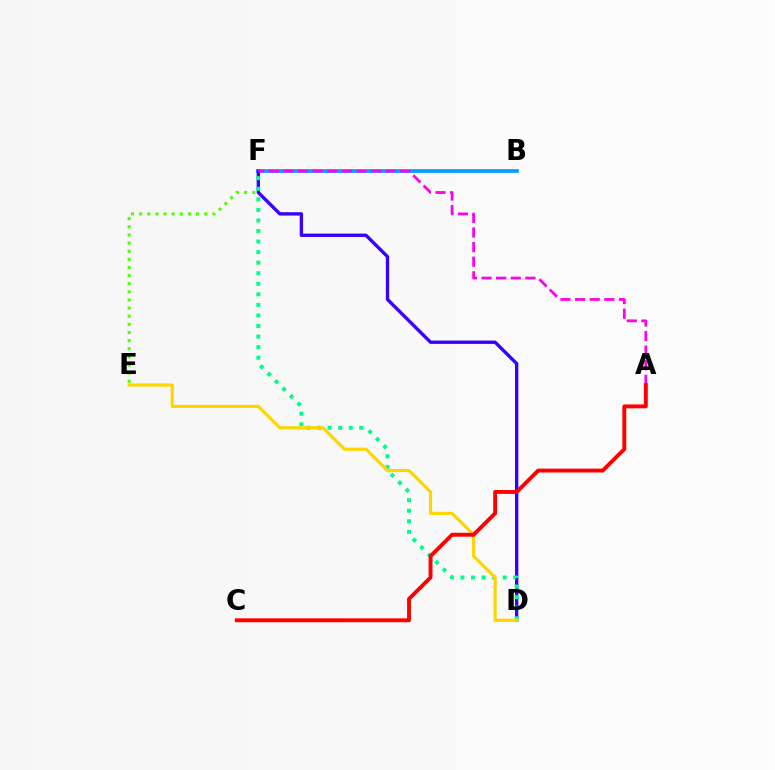{('E', 'F'): [{'color': '#4fff00', 'line_style': 'dotted', 'thickness': 2.21}], ('B', 'F'): [{'color': '#009eff', 'line_style': 'solid', 'thickness': 2.65}], ('D', 'F'): [{'color': '#3700ff', 'line_style': 'solid', 'thickness': 2.42}, {'color': '#00ff86', 'line_style': 'dotted', 'thickness': 2.87}], ('A', 'F'): [{'color': '#ff00ed', 'line_style': 'dashed', 'thickness': 1.99}], ('D', 'E'): [{'color': '#ffd500', 'line_style': 'solid', 'thickness': 2.27}], ('A', 'C'): [{'color': '#ff0000', 'line_style': 'solid', 'thickness': 2.8}]}